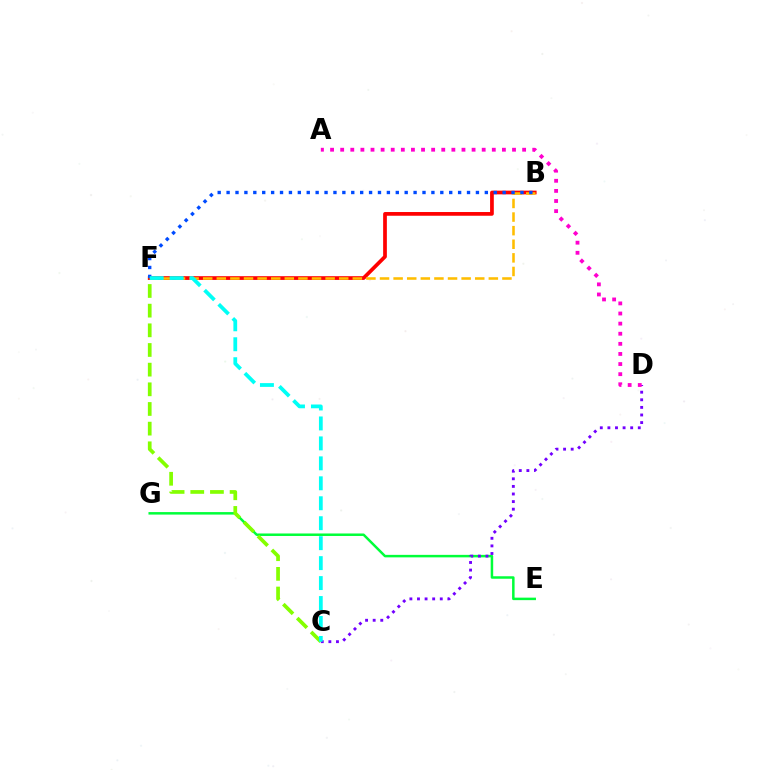{('B', 'F'): [{'color': '#ff0000', 'line_style': 'solid', 'thickness': 2.68}, {'color': '#ffbd00', 'line_style': 'dashed', 'thickness': 1.85}, {'color': '#004bff', 'line_style': 'dotted', 'thickness': 2.42}], ('E', 'G'): [{'color': '#00ff39', 'line_style': 'solid', 'thickness': 1.8}], ('C', 'D'): [{'color': '#7200ff', 'line_style': 'dotted', 'thickness': 2.06}], ('C', 'F'): [{'color': '#84ff00', 'line_style': 'dashed', 'thickness': 2.67}, {'color': '#00fff6', 'line_style': 'dashed', 'thickness': 2.71}], ('A', 'D'): [{'color': '#ff00cf', 'line_style': 'dotted', 'thickness': 2.75}]}